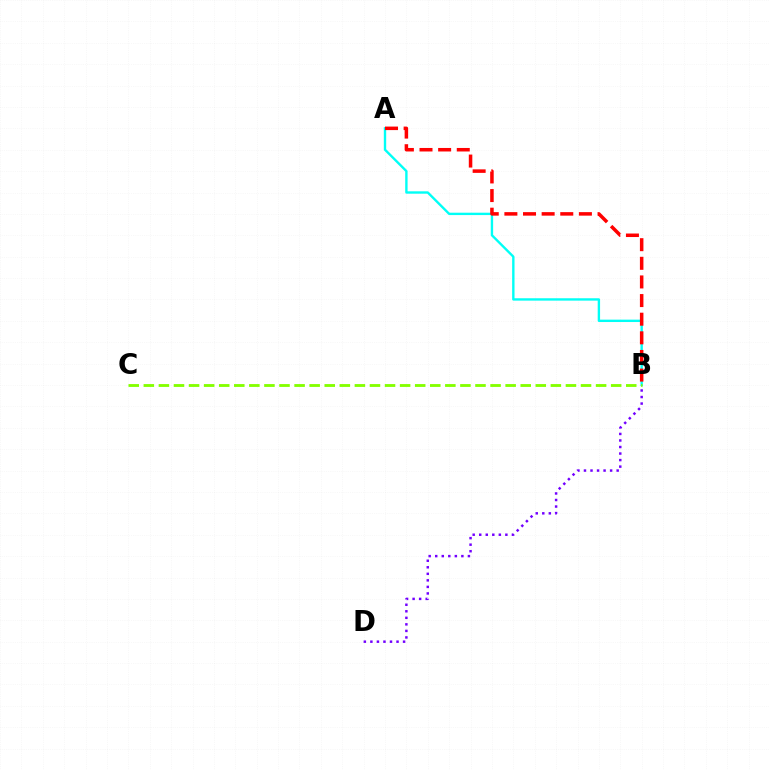{('A', 'B'): [{'color': '#00fff6', 'line_style': 'solid', 'thickness': 1.71}, {'color': '#ff0000', 'line_style': 'dashed', 'thickness': 2.53}], ('B', 'D'): [{'color': '#7200ff', 'line_style': 'dotted', 'thickness': 1.78}], ('B', 'C'): [{'color': '#84ff00', 'line_style': 'dashed', 'thickness': 2.05}]}